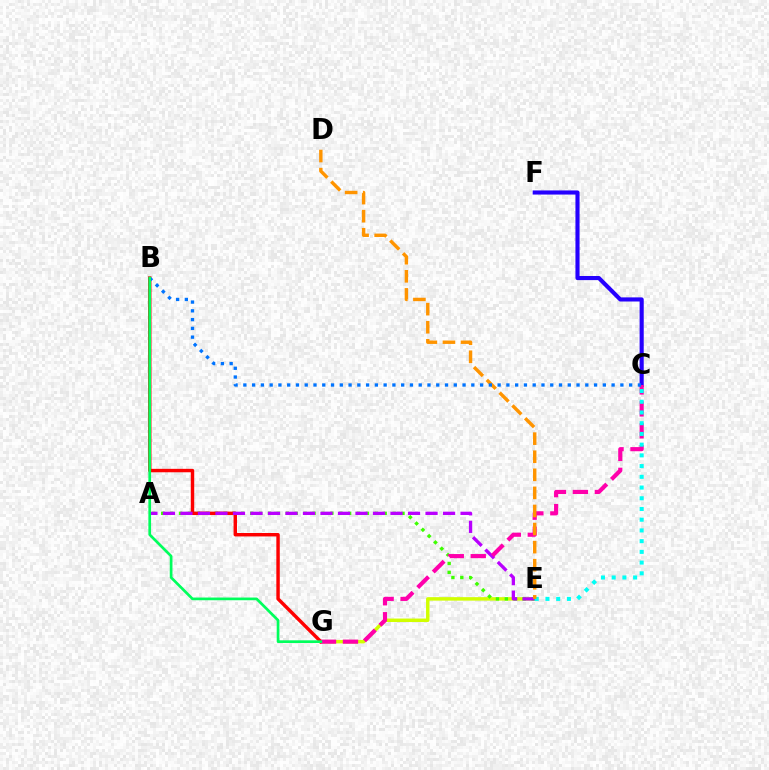{('C', 'F'): [{'color': '#2500ff', 'line_style': 'solid', 'thickness': 2.97}], ('E', 'G'): [{'color': '#d1ff00', 'line_style': 'solid', 'thickness': 2.5}], ('A', 'E'): [{'color': '#3dff00', 'line_style': 'dotted', 'thickness': 2.42}, {'color': '#b900ff', 'line_style': 'dashed', 'thickness': 2.38}], ('B', 'G'): [{'color': '#ff0000', 'line_style': 'solid', 'thickness': 2.47}, {'color': '#00ff5c', 'line_style': 'solid', 'thickness': 1.94}], ('C', 'G'): [{'color': '#ff00ac', 'line_style': 'dashed', 'thickness': 2.98}], ('C', 'E'): [{'color': '#00fff6', 'line_style': 'dotted', 'thickness': 2.91}], ('D', 'E'): [{'color': '#ff9400', 'line_style': 'dashed', 'thickness': 2.46}], ('B', 'C'): [{'color': '#0074ff', 'line_style': 'dotted', 'thickness': 2.38}]}